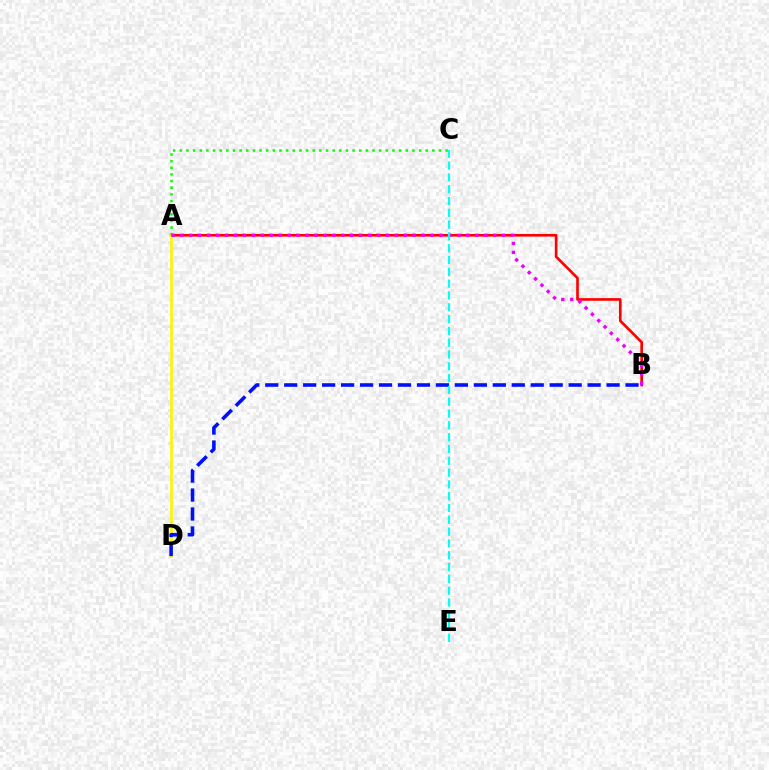{('A', 'B'): [{'color': '#ff0000', 'line_style': 'solid', 'thickness': 1.9}, {'color': '#ee00ff', 'line_style': 'dotted', 'thickness': 2.43}], ('A', 'C'): [{'color': '#08ff00', 'line_style': 'dotted', 'thickness': 1.81}], ('A', 'D'): [{'color': '#fcf500', 'line_style': 'solid', 'thickness': 1.91}], ('B', 'D'): [{'color': '#0010ff', 'line_style': 'dashed', 'thickness': 2.58}], ('C', 'E'): [{'color': '#00fff6', 'line_style': 'dashed', 'thickness': 1.6}]}